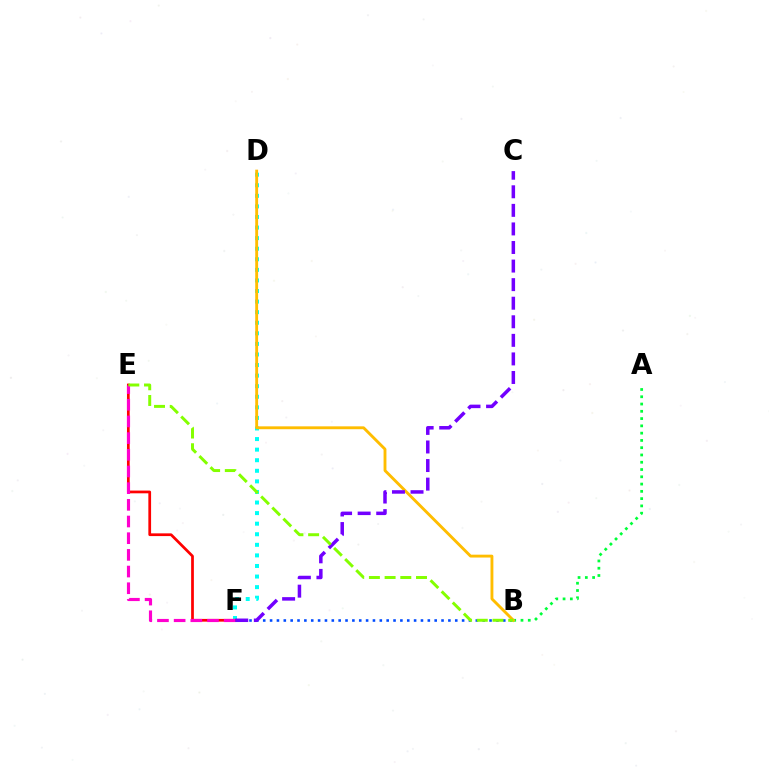{('A', 'B'): [{'color': '#00ff39', 'line_style': 'dotted', 'thickness': 1.98}], ('D', 'F'): [{'color': '#00fff6', 'line_style': 'dotted', 'thickness': 2.87}], ('B', 'F'): [{'color': '#004bff', 'line_style': 'dotted', 'thickness': 1.86}], ('E', 'F'): [{'color': '#ff0000', 'line_style': 'solid', 'thickness': 1.97}, {'color': '#ff00cf', 'line_style': 'dashed', 'thickness': 2.27}], ('B', 'D'): [{'color': '#ffbd00', 'line_style': 'solid', 'thickness': 2.06}], ('C', 'F'): [{'color': '#7200ff', 'line_style': 'dashed', 'thickness': 2.52}], ('B', 'E'): [{'color': '#84ff00', 'line_style': 'dashed', 'thickness': 2.13}]}